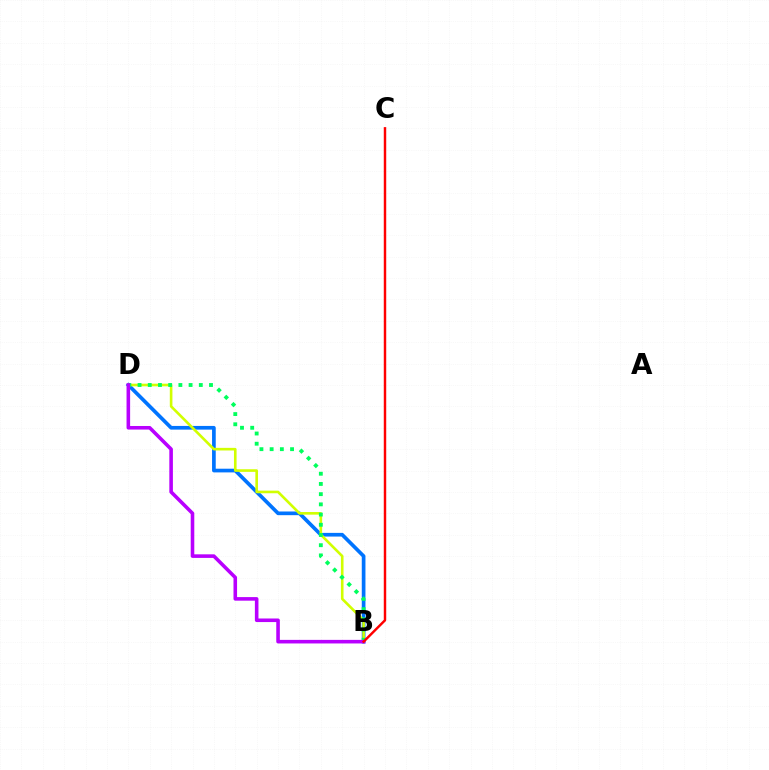{('B', 'D'): [{'color': '#0074ff', 'line_style': 'solid', 'thickness': 2.65}, {'color': '#d1ff00', 'line_style': 'solid', 'thickness': 1.88}, {'color': '#00ff5c', 'line_style': 'dotted', 'thickness': 2.77}, {'color': '#b900ff', 'line_style': 'solid', 'thickness': 2.58}], ('B', 'C'): [{'color': '#ff0000', 'line_style': 'solid', 'thickness': 1.76}]}